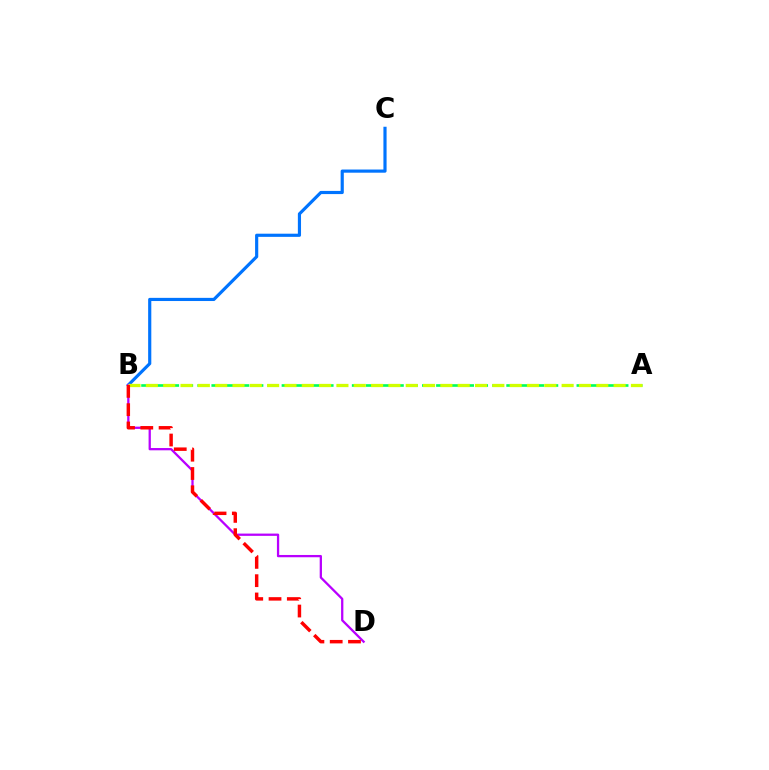{('B', 'C'): [{'color': '#0074ff', 'line_style': 'solid', 'thickness': 2.28}], ('A', 'B'): [{'color': '#00ff5c', 'line_style': 'dashed', 'thickness': 1.91}, {'color': '#d1ff00', 'line_style': 'dashed', 'thickness': 2.35}], ('B', 'D'): [{'color': '#b900ff', 'line_style': 'solid', 'thickness': 1.64}, {'color': '#ff0000', 'line_style': 'dashed', 'thickness': 2.48}]}